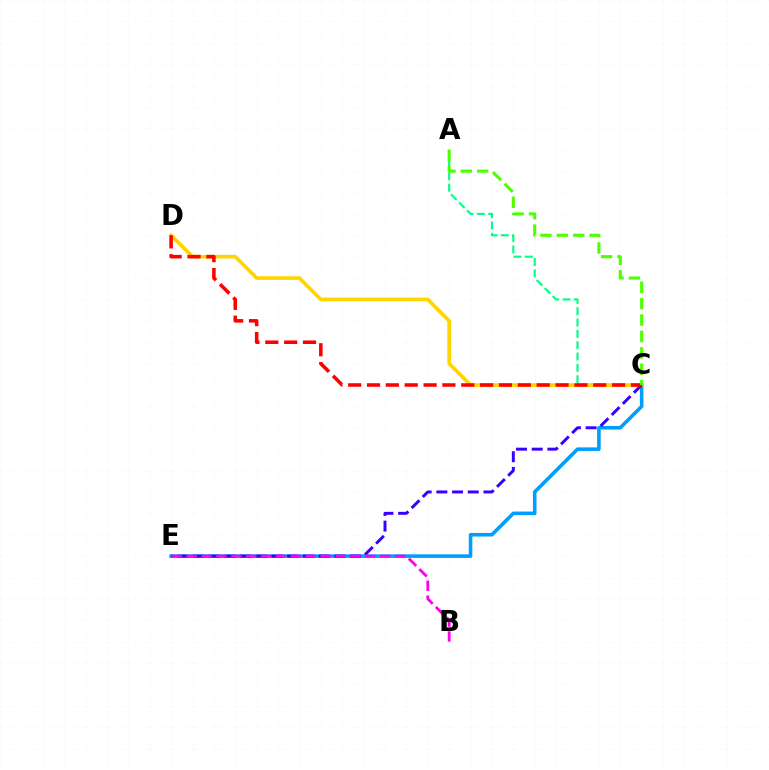{('C', 'E'): [{'color': '#009eff', 'line_style': 'solid', 'thickness': 2.58}, {'color': '#3700ff', 'line_style': 'dashed', 'thickness': 2.13}], ('A', 'C'): [{'color': '#00ff86', 'line_style': 'dashed', 'thickness': 1.54}, {'color': '#4fff00', 'line_style': 'dashed', 'thickness': 2.23}], ('C', 'D'): [{'color': '#ffd500', 'line_style': 'solid', 'thickness': 2.63}, {'color': '#ff0000', 'line_style': 'dashed', 'thickness': 2.56}], ('B', 'E'): [{'color': '#ff00ed', 'line_style': 'dashed', 'thickness': 2.02}]}